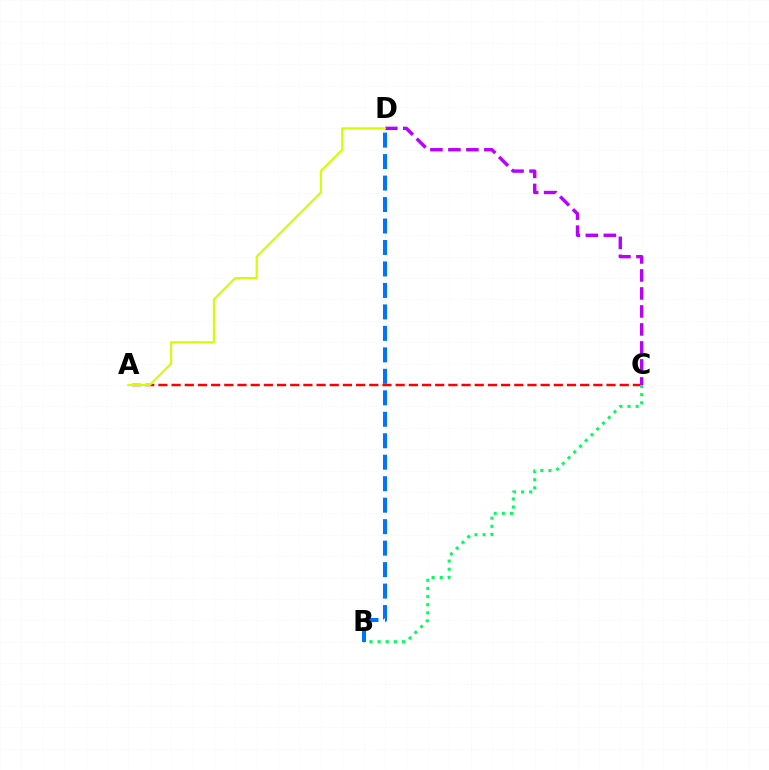{('A', 'C'): [{'color': '#ff0000', 'line_style': 'dashed', 'thickness': 1.79}], ('C', 'D'): [{'color': '#b900ff', 'line_style': 'dashed', 'thickness': 2.44}], ('B', 'C'): [{'color': '#00ff5c', 'line_style': 'dotted', 'thickness': 2.21}], ('B', 'D'): [{'color': '#0074ff', 'line_style': 'dashed', 'thickness': 2.92}], ('A', 'D'): [{'color': '#d1ff00', 'line_style': 'solid', 'thickness': 1.51}]}